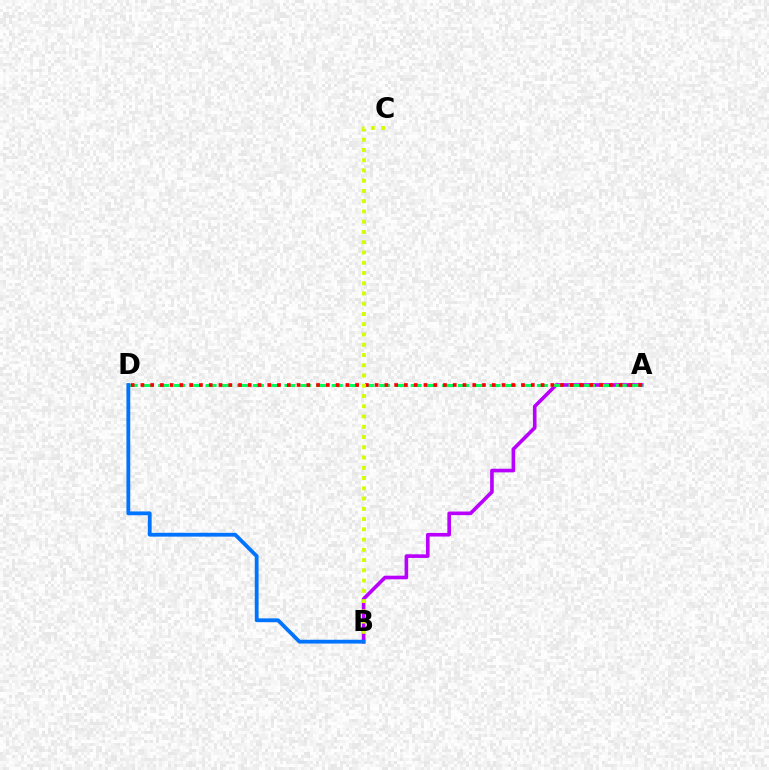{('A', 'B'): [{'color': '#b900ff', 'line_style': 'solid', 'thickness': 2.61}], ('A', 'D'): [{'color': '#00ff5c', 'line_style': 'dashed', 'thickness': 2.14}, {'color': '#ff0000', 'line_style': 'dotted', 'thickness': 2.65}], ('B', 'C'): [{'color': '#d1ff00', 'line_style': 'dotted', 'thickness': 2.79}], ('B', 'D'): [{'color': '#0074ff', 'line_style': 'solid', 'thickness': 2.74}]}